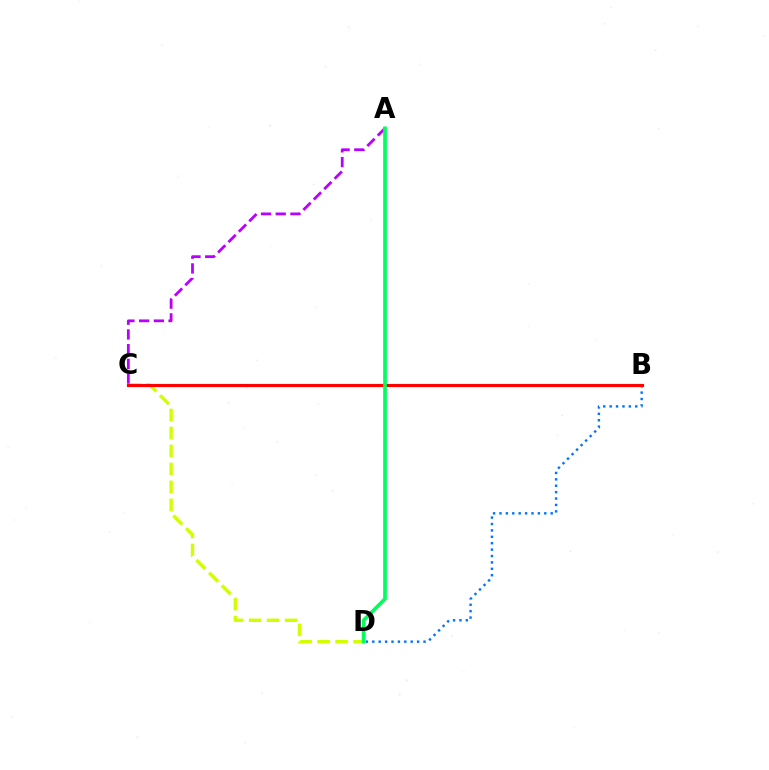{('B', 'D'): [{'color': '#0074ff', 'line_style': 'dotted', 'thickness': 1.74}], ('C', 'D'): [{'color': '#d1ff00', 'line_style': 'dashed', 'thickness': 2.44}], ('A', 'C'): [{'color': '#b900ff', 'line_style': 'dashed', 'thickness': 2.0}], ('B', 'C'): [{'color': '#ff0000', 'line_style': 'solid', 'thickness': 2.26}], ('A', 'D'): [{'color': '#00ff5c', 'line_style': 'solid', 'thickness': 2.65}]}